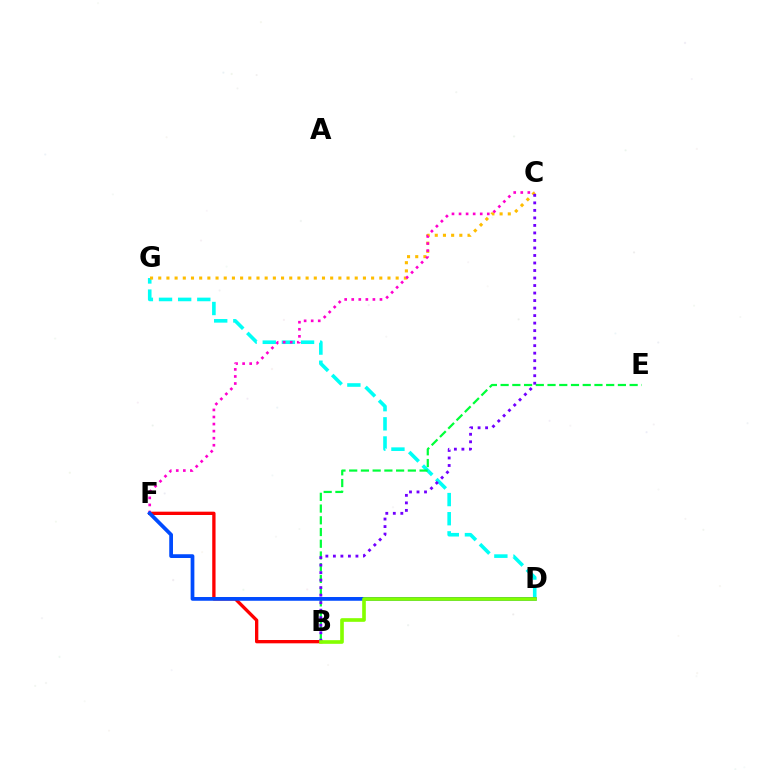{('D', 'G'): [{'color': '#00fff6', 'line_style': 'dashed', 'thickness': 2.6}], ('C', 'G'): [{'color': '#ffbd00', 'line_style': 'dotted', 'thickness': 2.22}], ('B', 'F'): [{'color': '#ff0000', 'line_style': 'solid', 'thickness': 2.39}], ('C', 'F'): [{'color': '#ff00cf', 'line_style': 'dotted', 'thickness': 1.92}], ('B', 'E'): [{'color': '#00ff39', 'line_style': 'dashed', 'thickness': 1.59}], ('B', 'C'): [{'color': '#7200ff', 'line_style': 'dotted', 'thickness': 2.04}], ('D', 'F'): [{'color': '#004bff', 'line_style': 'solid', 'thickness': 2.7}], ('B', 'D'): [{'color': '#84ff00', 'line_style': 'solid', 'thickness': 2.63}]}